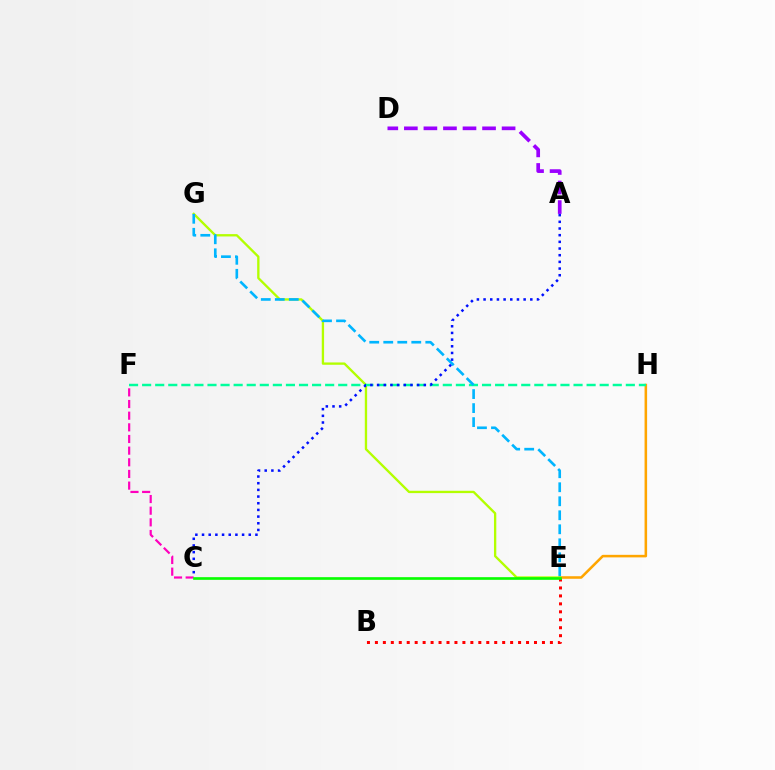{('C', 'F'): [{'color': '#ff00bd', 'line_style': 'dashed', 'thickness': 1.58}], ('B', 'E'): [{'color': '#ff0000', 'line_style': 'dotted', 'thickness': 2.16}], ('E', 'H'): [{'color': '#ffa500', 'line_style': 'solid', 'thickness': 1.84}], ('E', 'G'): [{'color': '#b3ff00', 'line_style': 'solid', 'thickness': 1.68}, {'color': '#00b5ff', 'line_style': 'dashed', 'thickness': 1.9}], ('F', 'H'): [{'color': '#00ff9d', 'line_style': 'dashed', 'thickness': 1.78}], ('C', 'E'): [{'color': '#08ff00', 'line_style': 'solid', 'thickness': 1.92}], ('A', 'D'): [{'color': '#9b00ff', 'line_style': 'dashed', 'thickness': 2.66}], ('A', 'C'): [{'color': '#0010ff', 'line_style': 'dotted', 'thickness': 1.81}]}